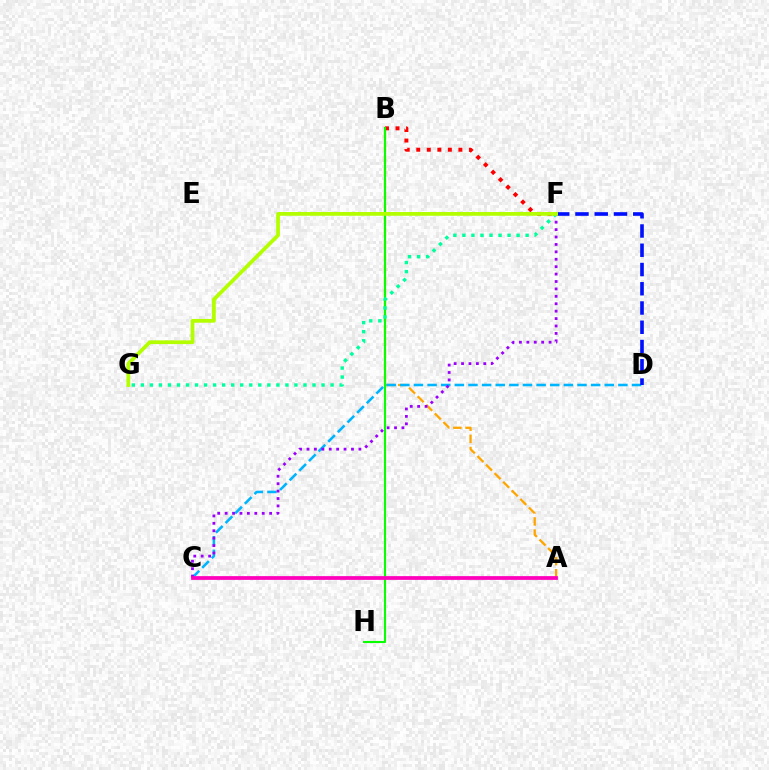{('B', 'F'): [{'color': '#ff0000', 'line_style': 'dotted', 'thickness': 2.86}], ('A', 'B'): [{'color': '#ffa500', 'line_style': 'dashed', 'thickness': 1.65}], ('B', 'H'): [{'color': '#08ff00', 'line_style': 'solid', 'thickness': 1.51}], ('C', 'D'): [{'color': '#00b5ff', 'line_style': 'dashed', 'thickness': 1.85}], ('D', 'F'): [{'color': '#0010ff', 'line_style': 'dashed', 'thickness': 2.62}], ('C', 'F'): [{'color': '#9b00ff', 'line_style': 'dotted', 'thickness': 2.01}], ('A', 'C'): [{'color': '#ff00bd', 'line_style': 'solid', 'thickness': 2.7}], ('F', 'G'): [{'color': '#00ff9d', 'line_style': 'dotted', 'thickness': 2.45}, {'color': '#b3ff00', 'line_style': 'solid', 'thickness': 2.7}]}